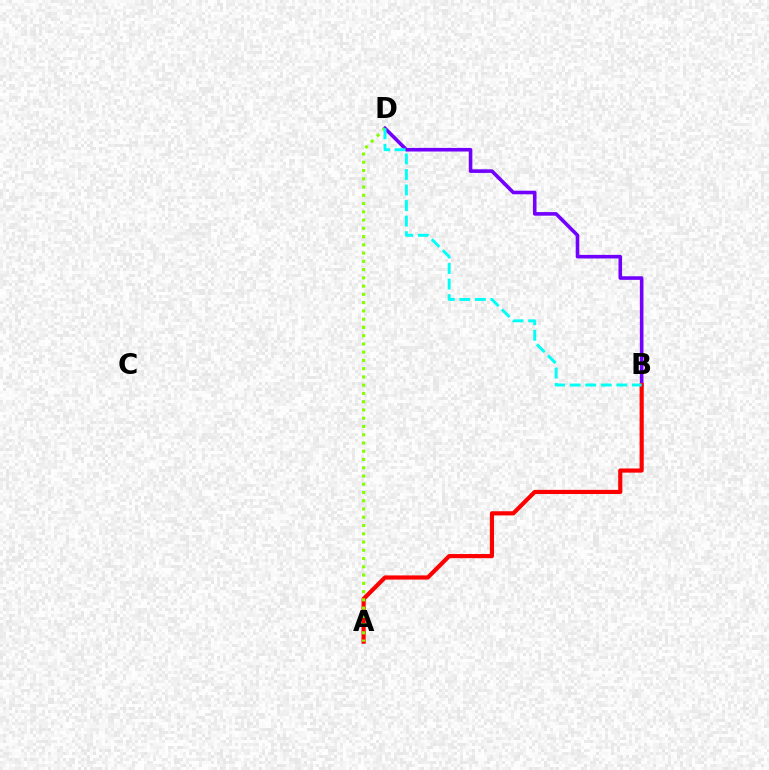{('B', 'D'): [{'color': '#7200ff', 'line_style': 'solid', 'thickness': 2.59}, {'color': '#00fff6', 'line_style': 'dashed', 'thickness': 2.11}], ('A', 'B'): [{'color': '#ff0000', 'line_style': 'solid', 'thickness': 2.99}], ('A', 'D'): [{'color': '#84ff00', 'line_style': 'dotted', 'thickness': 2.24}]}